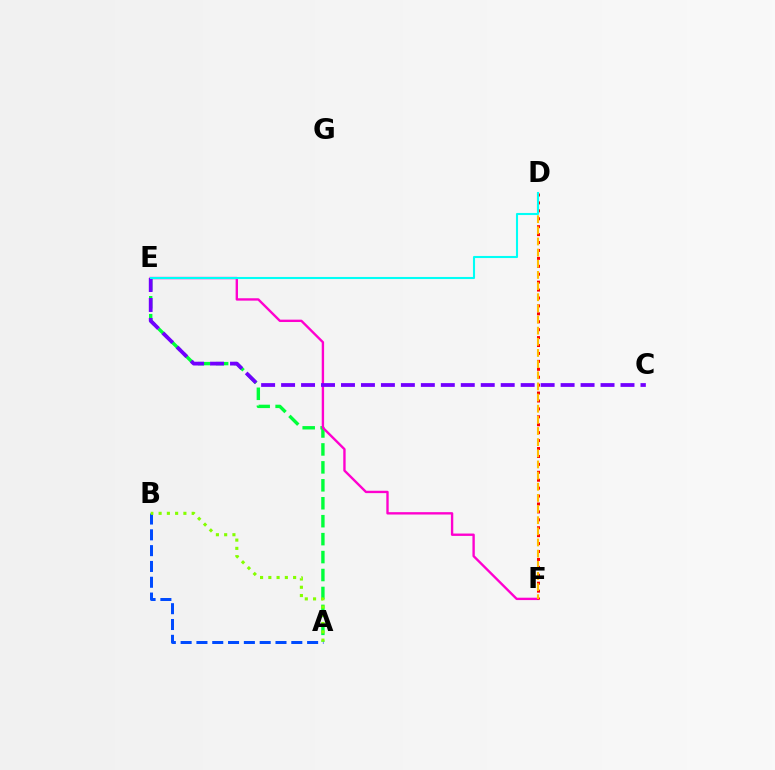{('A', 'E'): [{'color': '#00ff39', 'line_style': 'dashed', 'thickness': 2.44}], ('A', 'B'): [{'color': '#004bff', 'line_style': 'dashed', 'thickness': 2.15}, {'color': '#84ff00', 'line_style': 'dotted', 'thickness': 2.25}], ('E', 'F'): [{'color': '#ff00cf', 'line_style': 'solid', 'thickness': 1.71}], ('D', 'F'): [{'color': '#ff0000', 'line_style': 'dotted', 'thickness': 2.15}, {'color': '#ffbd00', 'line_style': 'dashed', 'thickness': 1.51}], ('C', 'E'): [{'color': '#7200ff', 'line_style': 'dashed', 'thickness': 2.71}], ('D', 'E'): [{'color': '#00fff6', 'line_style': 'solid', 'thickness': 1.51}]}